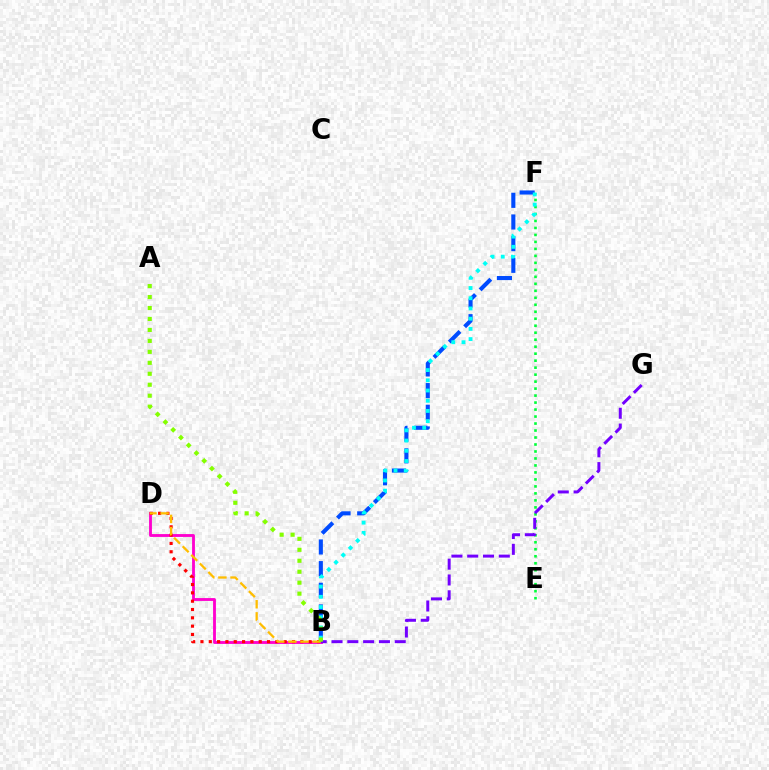{('E', 'F'): [{'color': '#00ff39', 'line_style': 'dotted', 'thickness': 1.9}], ('B', 'D'): [{'color': '#ff00cf', 'line_style': 'solid', 'thickness': 2.05}, {'color': '#ff0000', 'line_style': 'dotted', 'thickness': 2.26}, {'color': '#ffbd00', 'line_style': 'dashed', 'thickness': 1.65}], ('B', 'F'): [{'color': '#004bff', 'line_style': 'dashed', 'thickness': 2.94}, {'color': '#00fff6', 'line_style': 'dotted', 'thickness': 2.77}], ('B', 'G'): [{'color': '#7200ff', 'line_style': 'dashed', 'thickness': 2.15}], ('A', 'B'): [{'color': '#84ff00', 'line_style': 'dotted', 'thickness': 2.98}]}